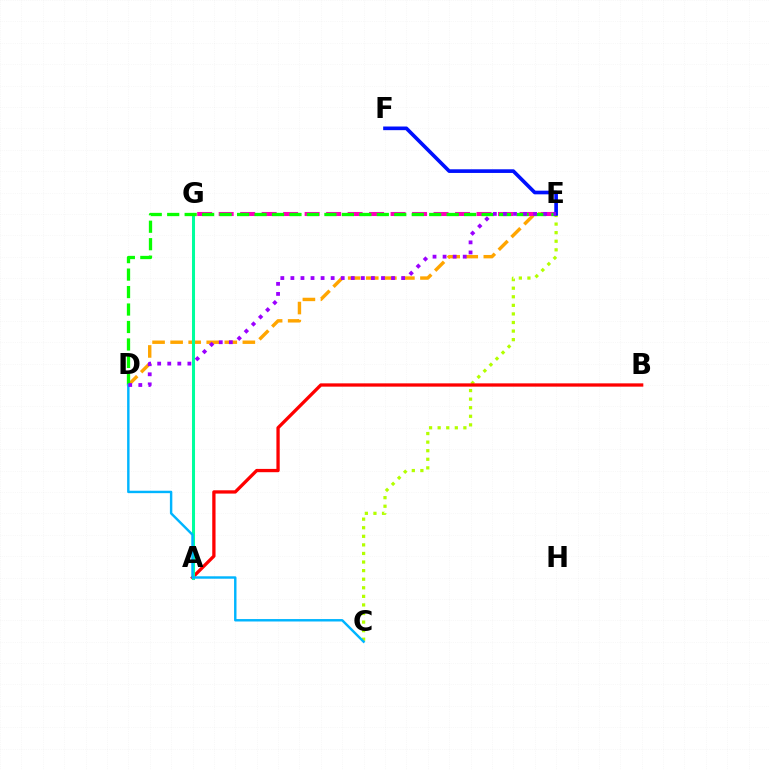{('D', 'E'): [{'color': '#ffa500', 'line_style': 'dashed', 'thickness': 2.45}, {'color': '#08ff00', 'line_style': 'dashed', 'thickness': 2.37}, {'color': '#9b00ff', 'line_style': 'dotted', 'thickness': 2.73}], ('E', 'G'): [{'color': '#ff00bd', 'line_style': 'dashed', 'thickness': 2.92}], ('C', 'E'): [{'color': '#b3ff00', 'line_style': 'dotted', 'thickness': 2.33}], ('A', 'B'): [{'color': '#ff0000', 'line_style': 'solid', 'thickness': 2.37}], ('A', 'G'): [{'color': '#00ff9d', 'line_style': 'solid', 'thickness': 2.19}], ('E', 'F'): [{'color': '#0010ff', 'line_style': 'solid', 'thickness': 2.63}], ('C', 'D'): [{'color': '#00b5ff', 'line_style': 'solid', 'thickness': 1.75}]}